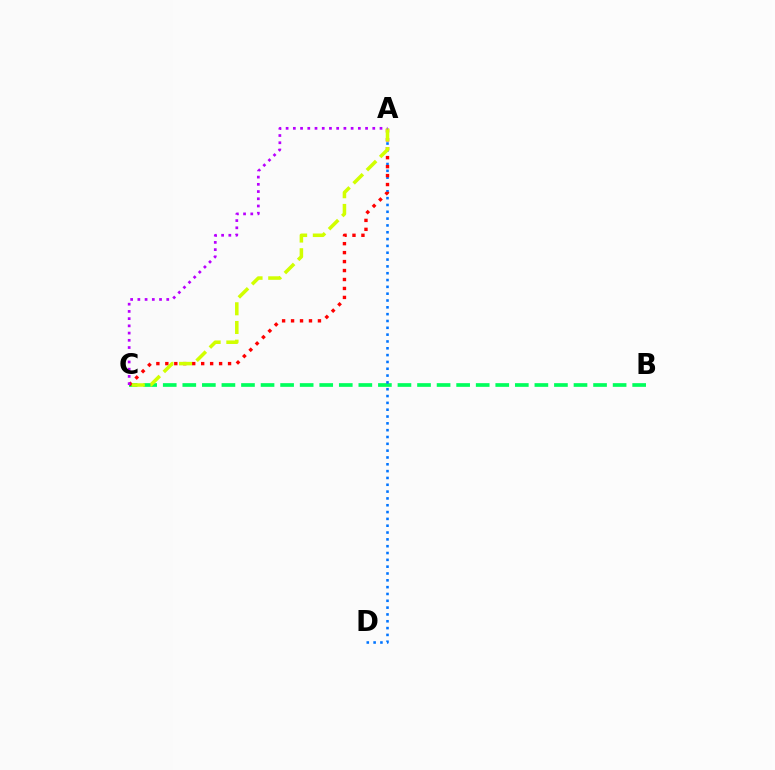{('B', 'C'): [{'color': '#00ff5c', 'line_style': 'dashed', 'thickness': 2.66}], ('A', 'D'): [{'color': '#0074ff', 'line_style': 'dotted', 'thickness': 1.85}], ('A', 'C'): [{'color': '#ff0000', 'line_style': 'dotted', 'thickness': 2.43}, {'color': '#d1ff00', 'line_style': 'dashed', 'thickness': 2.54}, {'color': '#b900ff', 'line_style': 'dotted', 'thickness': 1.96}]}